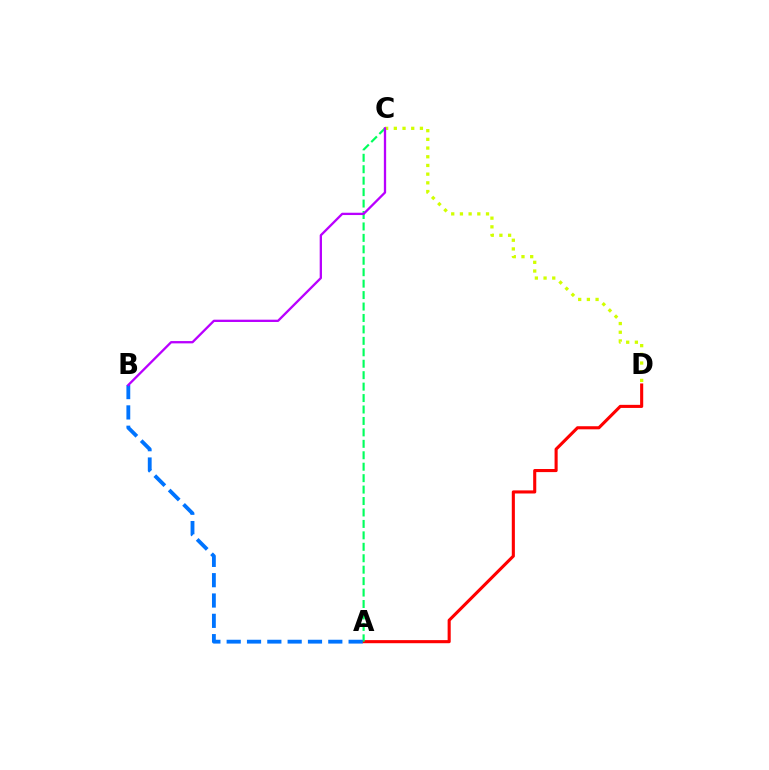{('A', 'D'): [{'color': '#ff0000', 'line_style': 'solid', 'thickness': 2.23}], ('C', 'D'): [{'color': '#d1ff00', 'line_style': 'dotted', 'thickness': 2.36}], ('A', 'C'): [{'color': '#00ff5c', 'line_style': 'dashed', 'thickness': 1.55}], ('A', 'B'): [{'color': '#0074ff', 'line_style': 'dashed', 'thickness': 2.76}], ('B', 'C'): [{'color': '#b900ff', 'line_style': 'solid', 'thickness': 1.66}]}